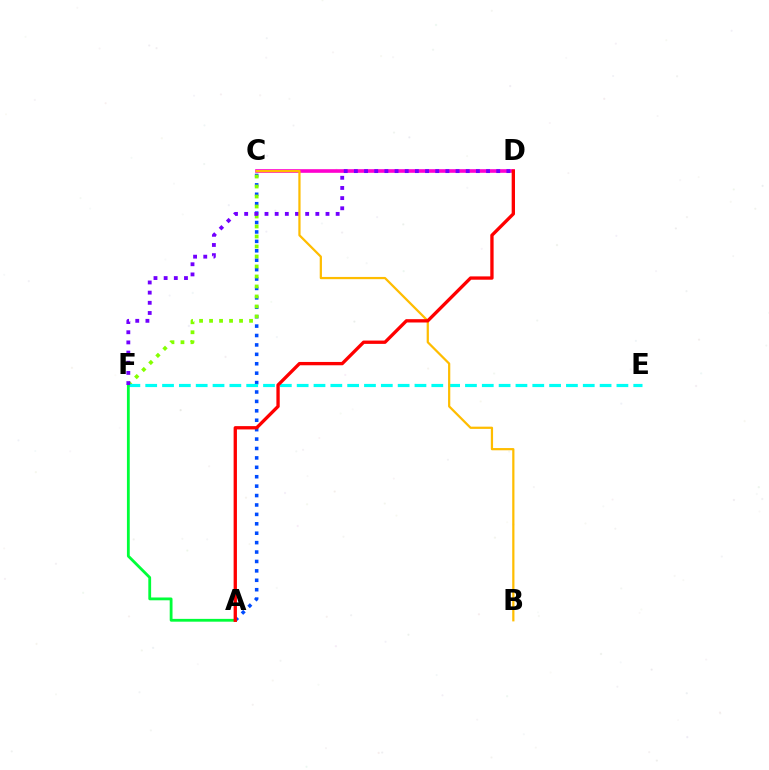{('A', 'C'): [{'color': '#004bff', 'line_style': 'dotted', 'thickness': 2.56}], ('C', 'F'): [{'color': '#84ff00', 'line_style': 'dotted', 'thickness': 2.72}], ('E', 'F'): [{'color': '#00fff6', 'line_style': 'dashed', 'thickness': 2.29}], ('A', 'F'): [{'color': '#00ff39', 'line_style': 'solid', 'thickness': 2.02}], ('C', 'D'): [{'color': '#ff00cf', 'line_style': 'solid', 'thickness': 2.61}], ('D', 'F'): [{'color': '#7200ff', 'line_style': 'dotted', 'thickness': 2.76}], ('B', 'C'): [{'color': '#ffbd00', 'line_style': 'solid', 'thickness': 1.61}], ('A', 'D'): [{'color': '#ff0000', 'line_style': 'solid', 'thickness': 2.39}]}